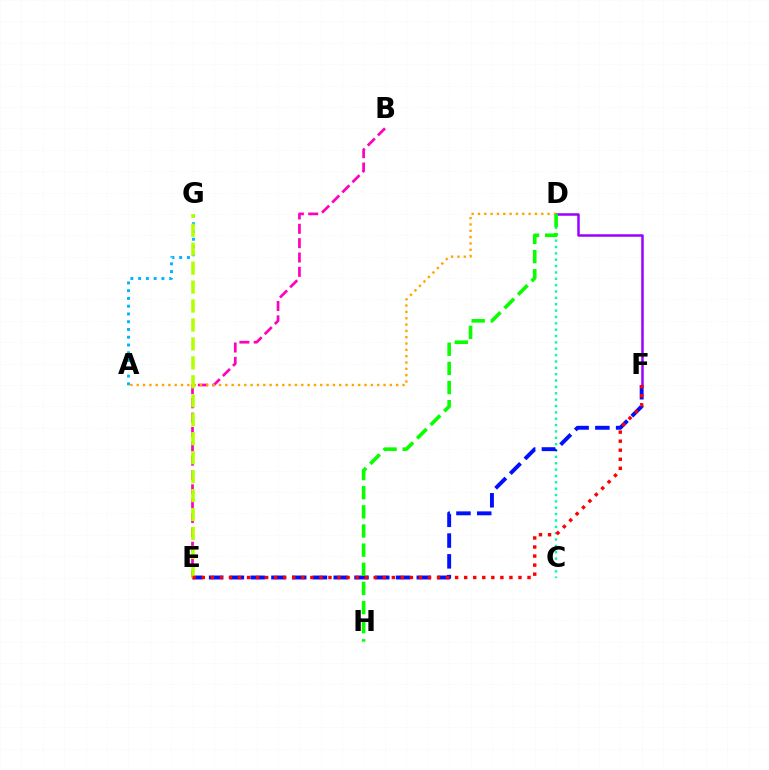{('C', 'D'): [{'color': '#00ff9d', 'line_style': 'dotted', 'thickness': 1.73}], ('E', 'F'): [{'color': '#0010ff', 'line_style': 'dashed', 'thickness': 2.82}, {'color': '#ff0000', 'line_style': 'dotted', 'thickness': 2.46}], ('B', 'E'): [{'color': '#ff00bd', 'line_style': 'dashed', 'thickness': 1.95}], ('D', 'F'): [{'color': '#9b00ff', 'line_style': 'solid', 'thickness': 1.8}], ('A', 'G'): [{'color': '#00b5ff', 'line_style': 'dotted', 'thickness': 2.11}], ('A', 'D'): [{'color': '#ffa500', 'line_style': 'dotted', 'thickness': 1.72}], ('E', 'G'): [{'color': '#b3ff00', 'line_style': 'dashed', 'thickness': 2.57}], ('D', 'H'): [{'color': '#08ff00', 'line_style': 'dashed', 'thickness': 2.6}]}